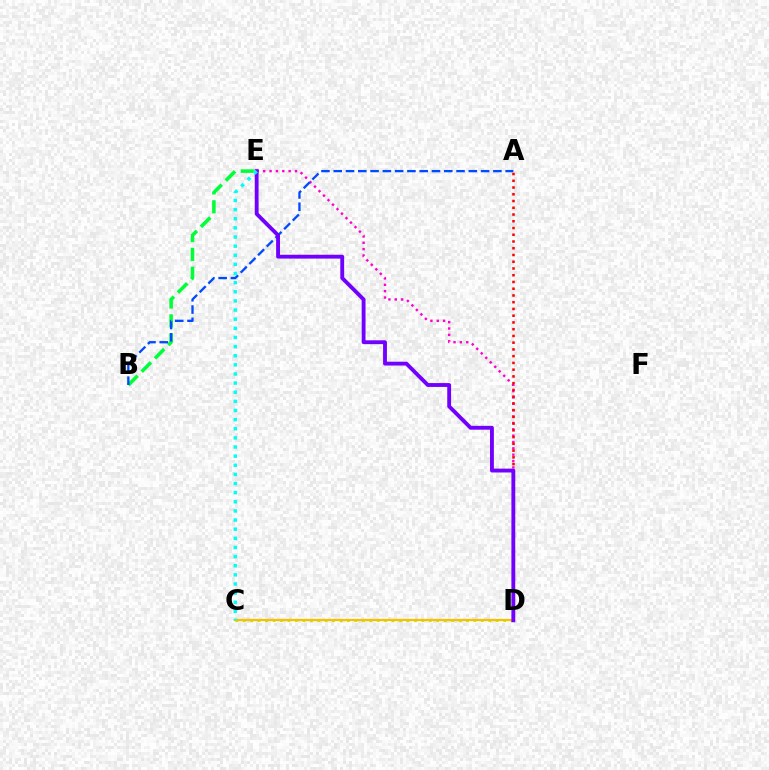{('B', 'E'): [{'color': '#00ff39', 'line_style': 'dashed', 'thickness': 2.56}], ('D', 'E'): [{'color': '#ff00cf', 'line_style': 'dotted', 'thickness': 1.73}, {'color': '#7200ff', 'line_style': 'solid', 'thickness': 2.78}], ('C', 'D'): [{'color': '#84ff00', 'line_style': 'dotted', 'thickness': 2.02}, {'color': '#ffbd00', 'line_style': 'solid', 'thickness': 1.64}], ('A', 'B'): [{'color': '#004bff', 'line_style': 'dashed', 'thickness': 1.67}], ('A', 'D'): [{'color': '#ff0000', 'line_style': 'dotted', 'thickness': 1.83}], ('C', 'E'): [{'color': '#00fff6', 'line_style': 'dotted', 'thickness': 2.48}]}